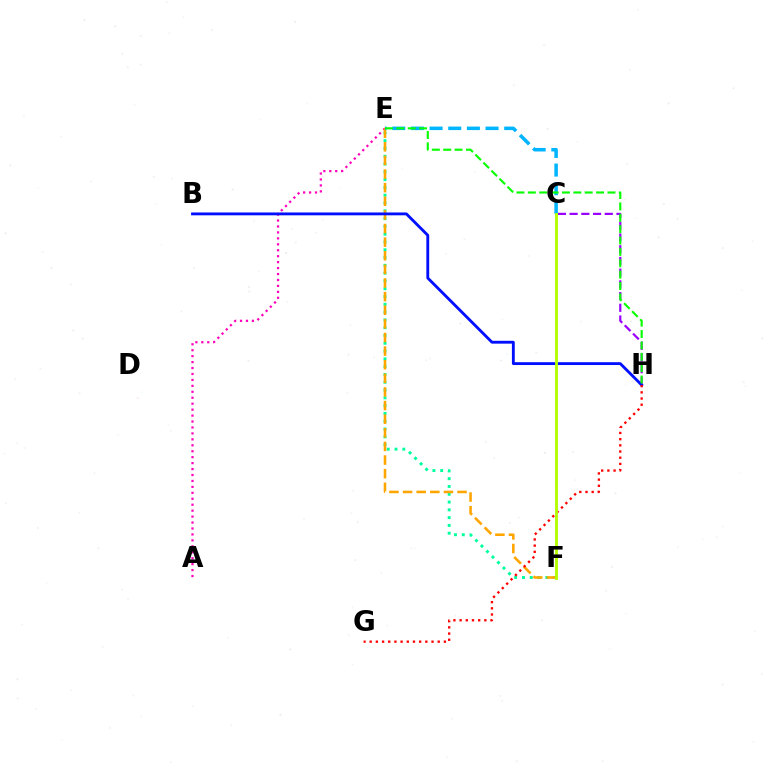{('C', 'H'): [{'color': '#9b00ff', 'line_style': 'dashed', 'thickness': 1.59}], ('E', 'F'): [{'color': '#00ff9d', 'line_style': 'dotted', 'thickness': 2.12}, {'color': '#ffa500', 'line_style': 'dashed', 'thickness': 1.85}], ('A', 'E'): [{'color': '#ff00bd', 'line_style': 'dotted', 'thickness': 1.61}], ('B', 'H'): [{'color': '#0010ff', 'line_style': 'solid', 'thickness': 2.05}], ('C', 'E'): [{'color': '#00b5ff', 'line_style': 'dashed', 'thickness': 2.53}], ('G', 'H'): [{'color': '#ff0000', 'line_style': 'dotted', 'thickness': 1.68}], ('C', 'F'): [{'color': '#b3ff00', 'line_style': 'solid', 'thickness': 2.07}], ('E', 'H'): [{'color': '#08ff00', 'line_style': 'dashed', 'thickness': 1.55}]}